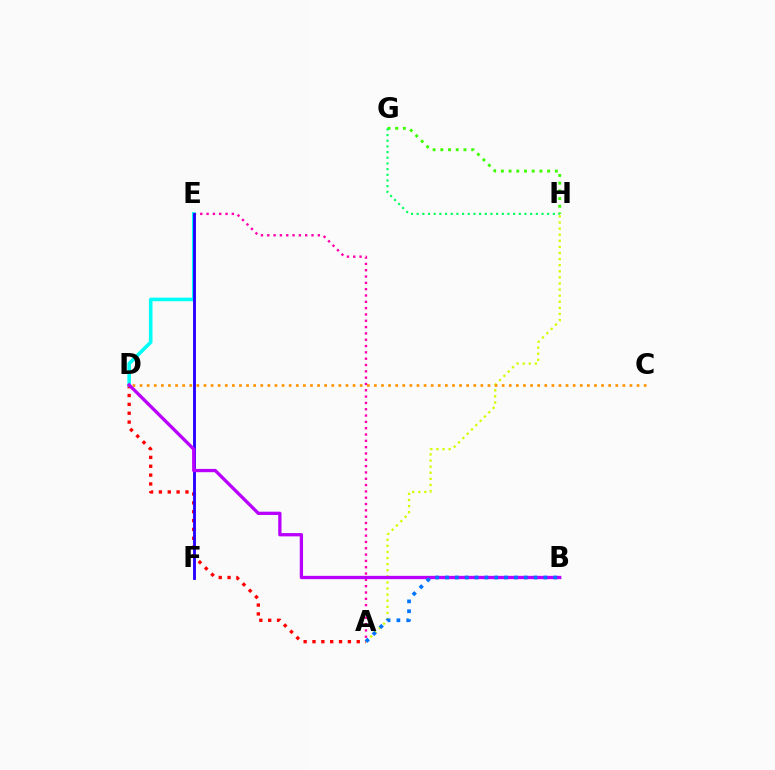{('A', 'H'): [{'color': '#d1ff00', 'line_style': 'dotted', 'thickness': 1.66}], ('G', 'H'): [{'color': '#3dff00', 'line_style': 'dotted', 'thickness': 2.09}, {'color': '#00ff5c', 'line_style': 'dotted', 'thickness': 1.54}], ('A', 'E'): [{'color': '#ff00ac', 'line_style': 'dotted', 'thickness': 1.72}], ('A', 'D'): [{'color': '#ff0000', 'line_style': 'dotted', 'thickness': 2.41}], ('D', 'E'): [{'color': '#00fff6', 'line_style': 'solid', 'thickness': 2.58}], ('E', 'F'): [{'color': '#2500ff', 'line_style': 'solid', 'thickness': 2.05}], ('C', 'D'): [{'color': '#ff9400', 'line_style': 'dotted', 'thickness': 1.93}], ('B', 'D'): [{'color': '#b900ff', 'line_style': 'solid', 'thickness': 2.37}], ('A', 'B'): [{'color': '#0074ff', 'line_style': 'dotted', 'thickness': 2.68}]}